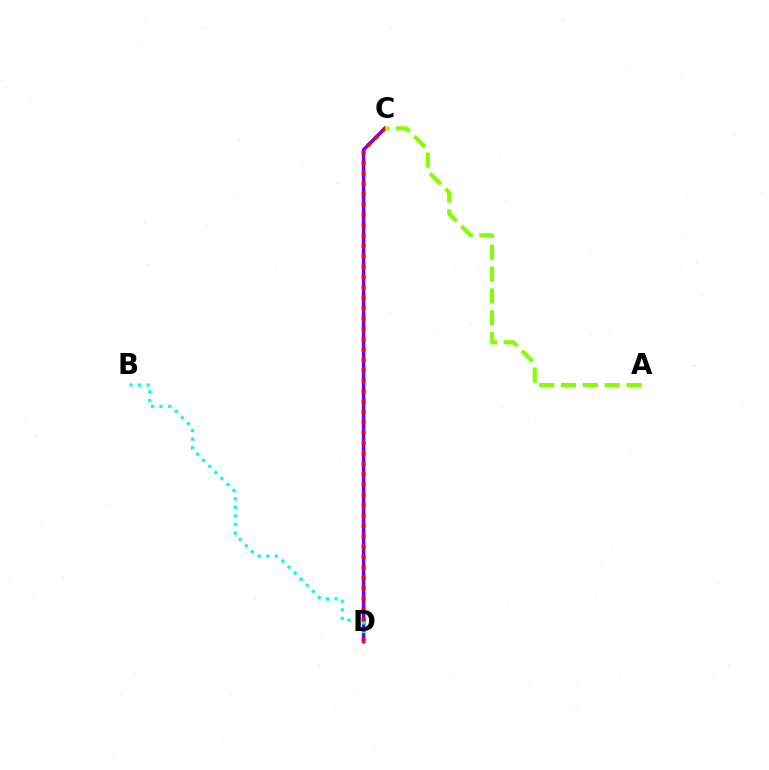{('C', 'D'): [{'color': '#7200ff', 'line_style': 'solid', 'thickness': 2.58}, {'color': '#ff0000', 'line_style': 'dotted', 'thickness': 2.82}], ('B', 'D'): [{'color': '#00fff6', 'line_style': 'dotted', 'thickness': 2.34}], ('A', 'C'): [{'color': '#84ff00', 'line_style': 'dashed', 'thickness': 2.97}]}